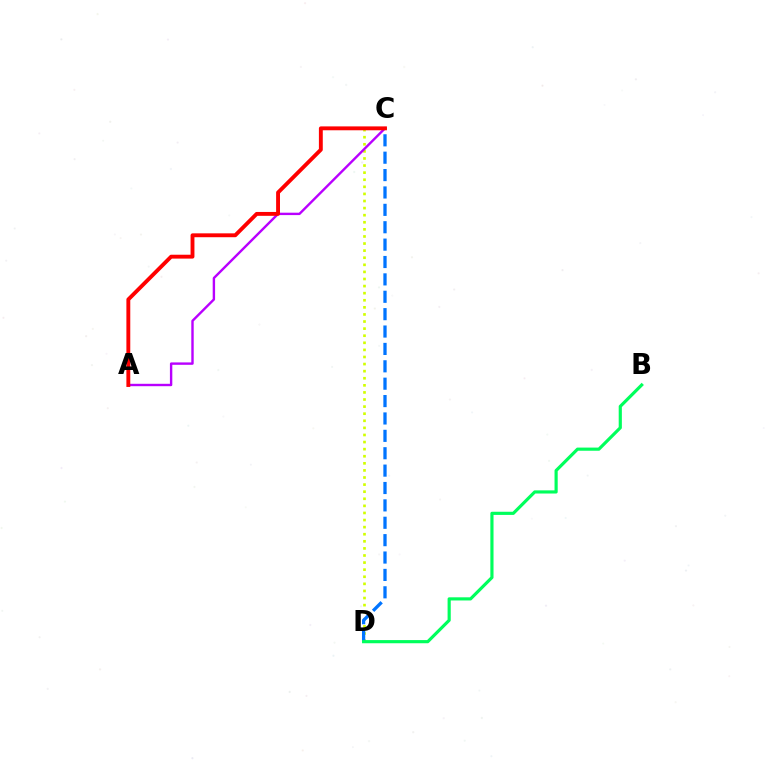{('C', 'D'): [{'color': '#d1ff00', 'line_style': 'dotted', 'thickness': 1.93}, {'color': '#0074ff', 'line_style': 'dashed', 'thickness': 2.36}], ('A', 'C'): [{'color': '#b900ff', 'line_style': 'solid', 'thickness': 1.72}, {'color': '#ff0000', 'line_style': 'solid', 'thickness': 2.79}], ('B', 'D'): [{'color': '#00ff5c', 'line_style': 'solid', 'thickness': 2.28}]}